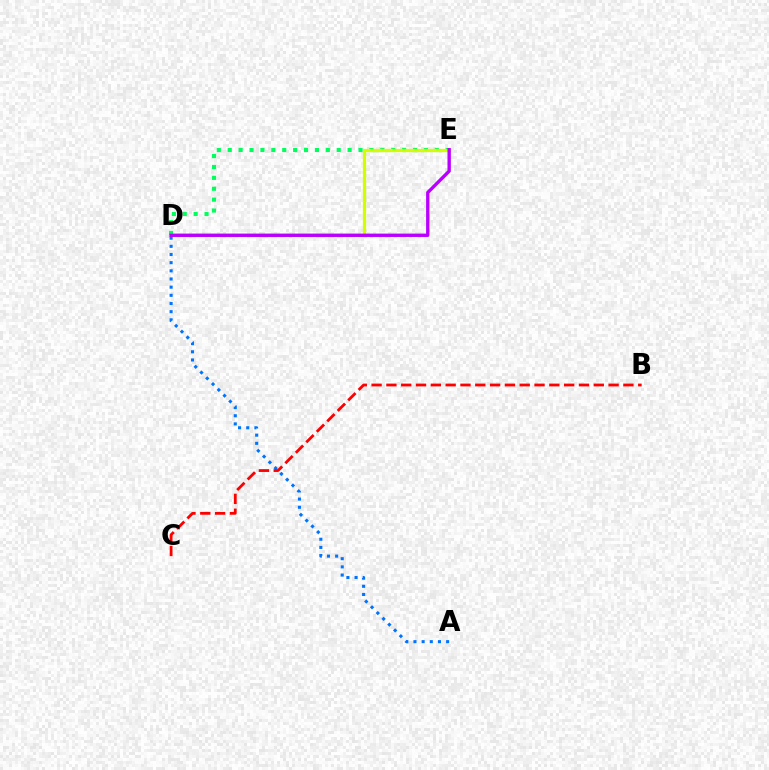{('D', 'E'): [{'color': '#00ff5c', 'line_style': 'dotted', 'thickness': 2.96}, {'color': '#d1ff00', 'line_style': 'solid', 'thickness': 2.35}, {'color': '#b900ff', 'line_style': 'solid', 'thickness': 2.42}], ('A', 'D'): [{'color': '#0074ff', 'line_style': 'dotted', 'thickness': 2.22}], ('B', 'C'): [{'color': '#ff0000', 'line_style': 'dashed', 'thickness': 2.01}]}